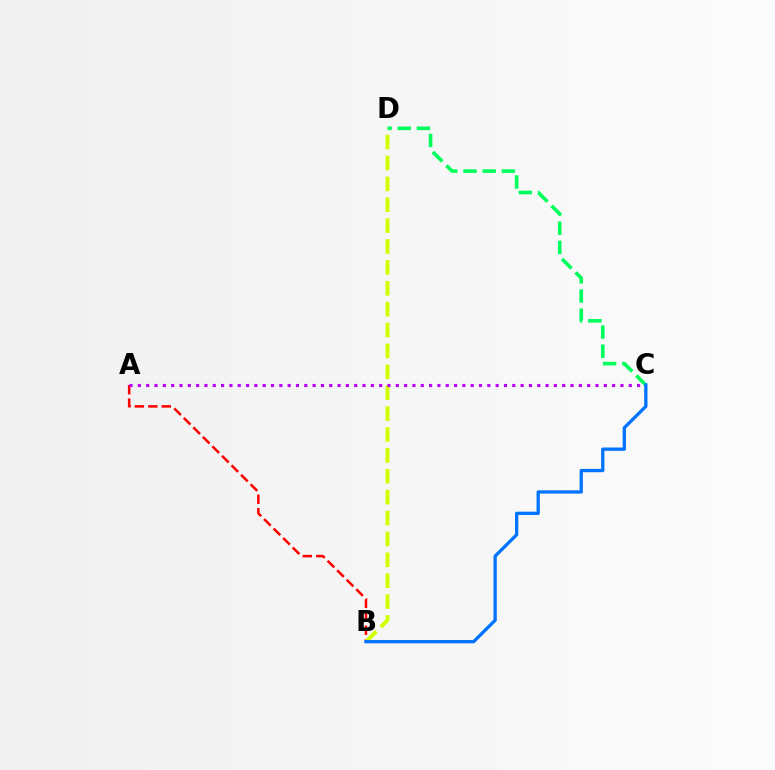{('A', 'B'): [{'color': '#ff0000', 'line_style': 'dashed', 'thickness': 1.83}], ('B', 'D'): [{'color': '#d1ff00', 'line_style': 'dashed', 'thickness': 2.84}], ('A', 'C'): [{'color': '#b900ff', 'line_style': 'dotted', 'thickness': 2.26}], ('C', 'D'): [{'color': '#00ff5c', 'line_style': 'dashed', 'thickness': 2.61}], ('B', 'C'): [{'color': '#0074ff', 'line_style': 'solid', 'thickness': 2.37}]}